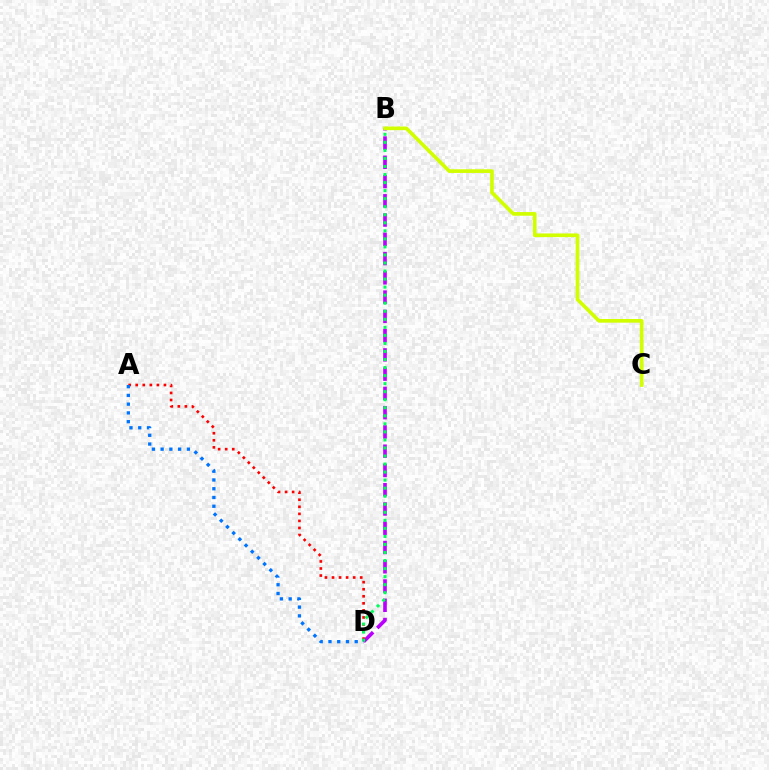{('B', 'D'): [{'color': '#b900ff', 'line_style': 'dashed', 'thickness': 2.62}, {'color': '#00ff5c', 'line_style': 'dotted', 'thickness': 2.18}], ('A', 'D'): [{'color': '#ff0000', 'line_style': 'dotted', 'thickness': 1.92}, {'color': '#0074ff', 'line_style': 'dotted', 'thickness': 2.38}], ('B', 'C'): [{'color': '#d1ff00', 'line_style': 'solid', 'thickness': 2.64}]}